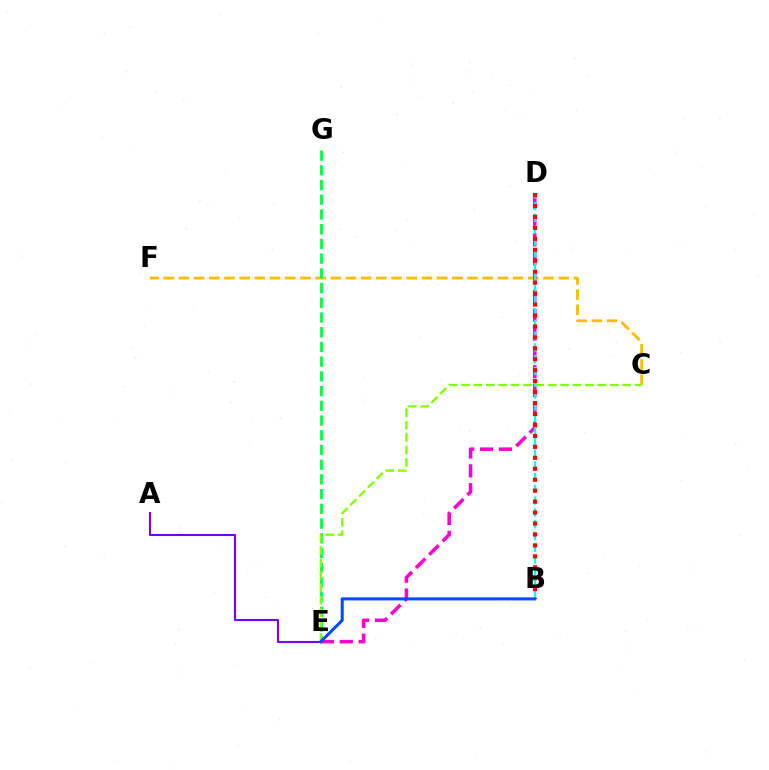{('C', 'F'): [{'color': '#ffbd00', 'line_style': 'dashed', 'thickness': 2.06}], ('E', 'G'): [{'color': '#00ff39', 'line_style': 'dashed', 'thickness': 2.0}], ('D', 'E'): [{'color': '#ff00cf', 'line_style': 'dashed', 'thickness': 2.56}], ('A', 'E'): [{'color': '#7200ff', 'line_style': 'solid', 'thickness': 1.51}], ('C', 'E'): [{'color': '#84ff00', 'line_style': 'dashed', 'thickness': 1.68}], ('B', 'D'): [{'color': '#00fff6', 'line_style': 'dashed', 'thickness': 1.6}, {'color': '#ff0000', 'line_style': 'dotted', 'thickness': 2.97}], ('B', 'E'): [{'color': '#004bff', 'line_style': 'solid', 'thickness': 2.19}]}